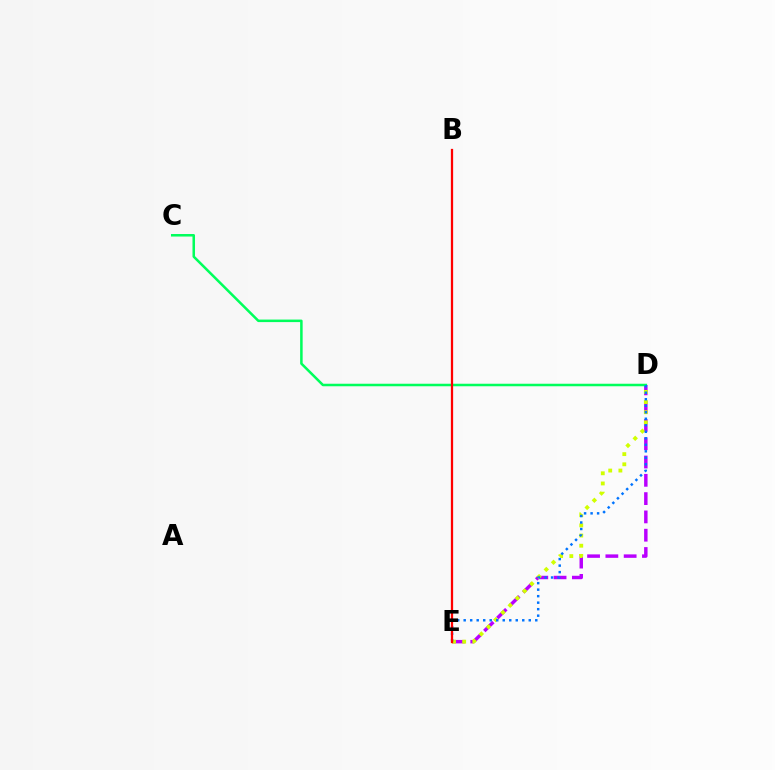{('D', 'E'): [{'color': '#b900ff', 'line_style': 'dashed', 'thickness': 2.49}, {'color': '#d1ff00', 'line_style': 'dotted', 'thickness': 2.76}, {'color': '#0074ff', 'line_style': 'dotted', 'thickness': 1.77}], ('C', 'D'): [{'color': '#00ff5c', 'line_style': 'solid', 'thickness': 1.82}], ('B', 'E'): [{'color': '#ff0000', 'line_style': 'solid', 'thickness': 1.62}]}